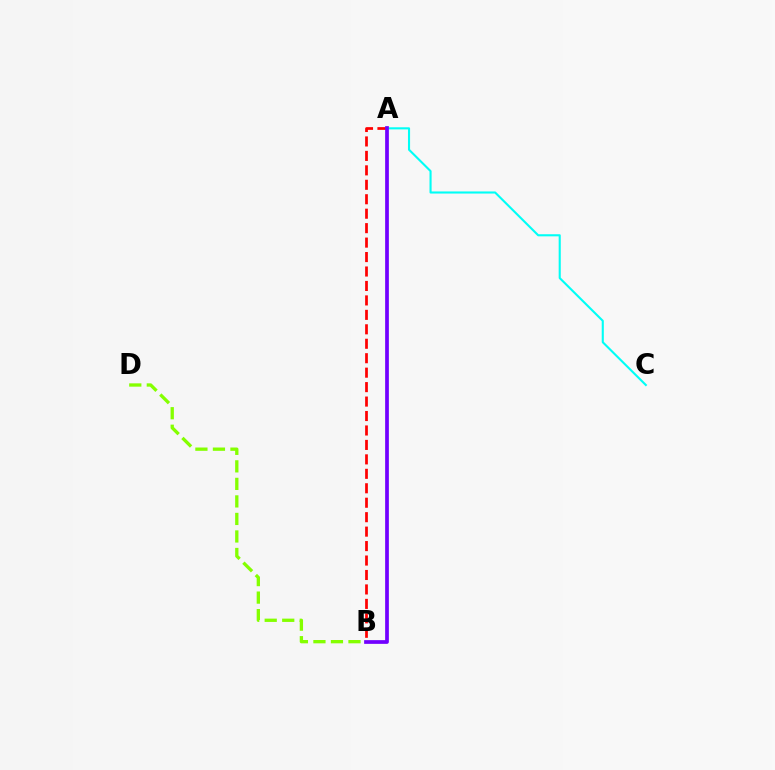{('A', 'B'): [{'color': '#ff0000', 'line_style': 'dashed', 'thickness': 1.96}, {'color': '#7200ff', 'line_style': 'solid', 'thickness': 2.68}], ('B', 'D'): [{'color': '#84ff00', 'line_style': 'dashed', 'thickness': 2.38}], ('A', 'C'): [{'color': '#00fff6', 'line_style': 'solid', 'thickness': 1.51}]}